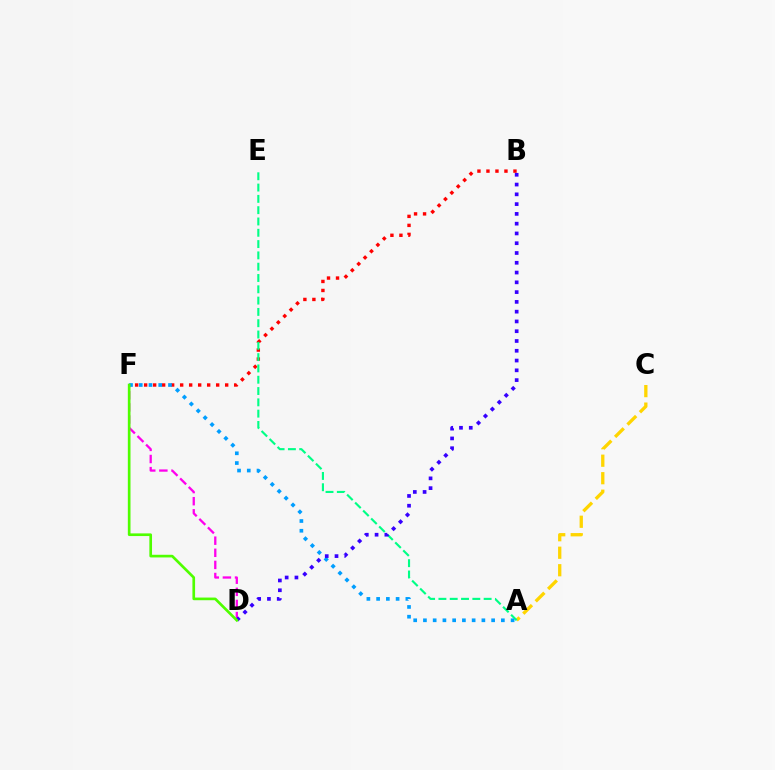{('A', 'C'): [{'color': '#ffd500', 'line_style': 'dashed', 'thickness': 2.38}], ('D', 'F'): [{'color': '#ff00ed', 'line_style': 'dashed', 'thickness': 1.65}, {'color': '#4fff00', 'line_style': 'solid', 'thickness': 1.92}], ('B', 'F'): [{'color': '#ff0000', 'line_style': 'dotted', 'thickness': 2.45}], ('A', 'E'): [{'color': '#00ff86', 'line_style': 'dashed', 'thickness': 1.54}], ('A', 'F'): [{'color': '#009eff', 'line_style': 'dotted', 'thickness': 2.65}], ('B', 'D'): [{'color': '#3700ff', 'line_style': 'dotted', 'thickness': 2.66}]}